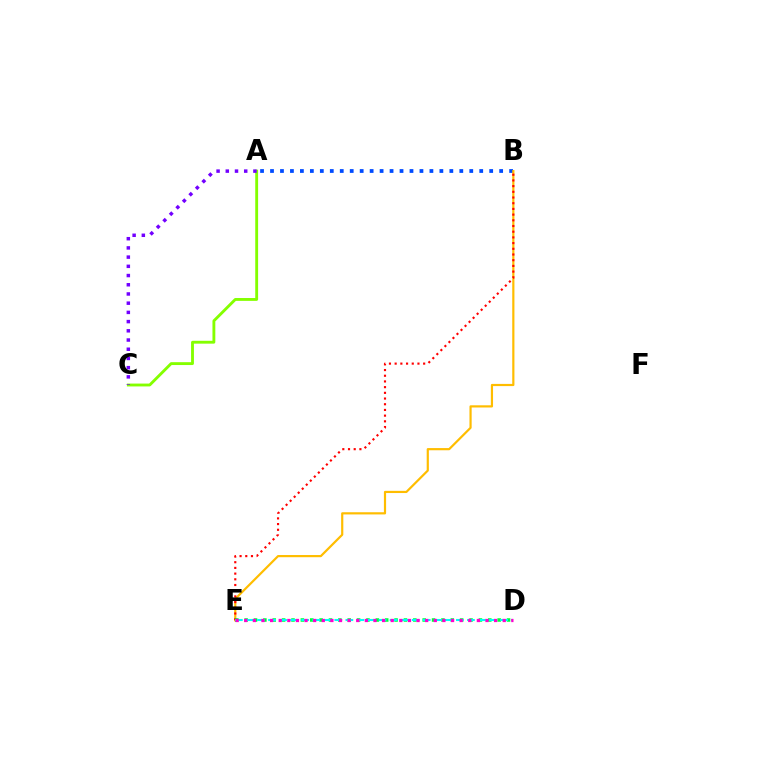{('A', 'B'): [{'color': '#004bff', 'line_style': 'dotted', 'thickness': 2.71}], ('B', 'E'): [{'color': '#ffbd00', 'line_style': 'solid', 'thickness': 1.58}, {'color': '#ff0000', 'line_style': 'dotted', 'thickness': 1.55}], ('D', 'E'): [{'color': '#00ff39', 'line_style': 'dotted', 'thickness': 2.55}, {'color': '#00fff6', 'line_style': 'dashed', 'thickness': 1.5}, {'color': '#ff00cf', 'line_style': 'dotted', 'thickness': 2.34}], ('A', 'C'): [{'color': '#84ff00', 'line_style': 'solid', 'thickness': 2.06}, {'color': '#7200ff', 'line_style': 'dotted', 'thickness': 2.5}]}